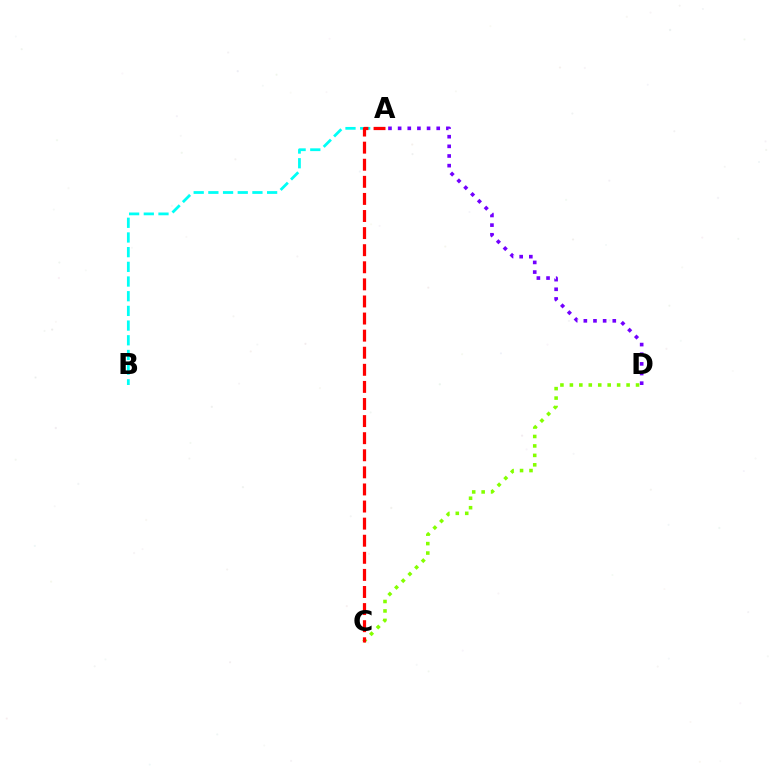{('A', 'B'): [{'color': '#00fff6', 'line_style': 'dashed', 'thickness': 2.0}], ('A', 'D'): [{'color': '#7200ff', 'line_style': 'dotted', 'thickness': 2.62}], ('C', 'D'): [{'color': '#84ff00', 'line_style': 'dotted', 'thickness': 2.57}], ('A', 'C'): [{'color': '#ff0000', 'line_style': 'dashed', 'thickness': 2.32}]}